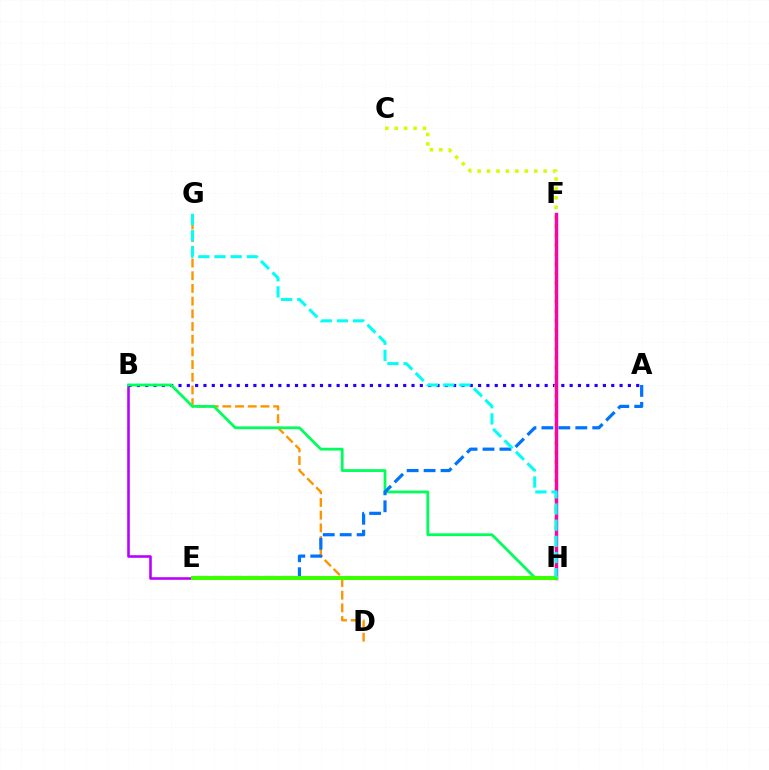{('B', 'E'): [{'color': '#b900ff', 'line_style': 'solid', 'thickness': 1.86}], ('E', 'H'): [{'color': '#ff0000', 'line_style': 'solid', 'thickness': 2.72}, {'color': '#3dff00', 'line_style': 'solid', 'thickness': 2.91}], ('A', 'B'): [{'color': '#2500ff', 'line_style': 'dotted', 'thickness': 2.26}], ('D', 'G'): [{'color': '#ff9400', 'line_style': 'dashed', 'thickness': 1.72}], ('C', 'H'): [{'color': '#d1ff00', 'line_style': 'dotted', 'thickness': 2.56}], ('B', 'H'): [{'color': '#00ff5c', 'line_style': 'solid', 'thickness': 2.01}], ('A', 'E'): [{'color': '#0074ff', 'line_style': 'dashed', 'thickness': 2.3}], ('F', 'H'): [{'color': '#ff00ac', 'line_style': 'solid', 'thickness': 2.47}], ('G', 'H'): [{'color': '#00fff6', 'line_style': 'dashed', 'thickness': 2.19}]}